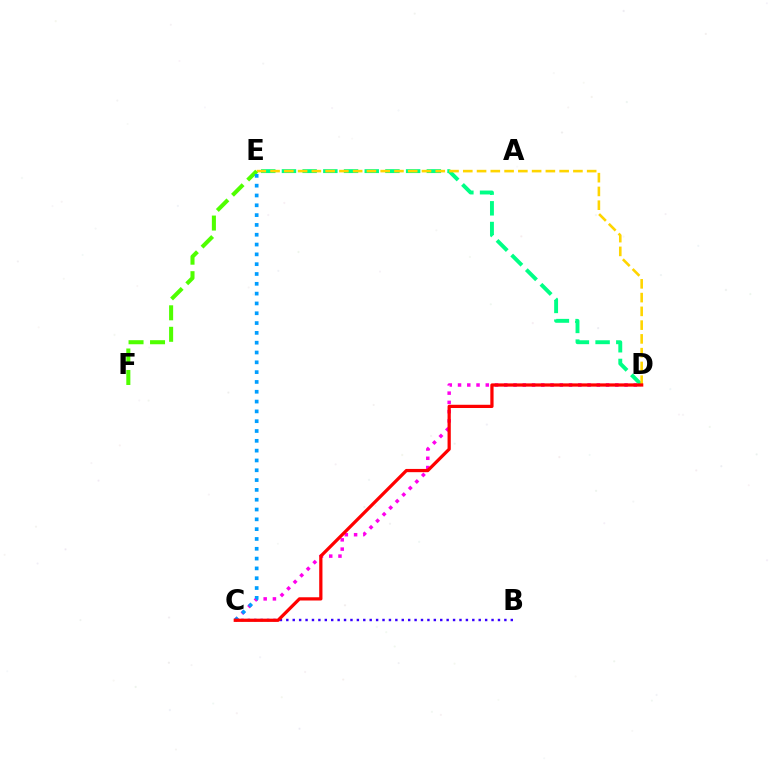{('C', 'D'): [{'color': '#ff00ed', 'line_style': 'dotted', 'thickness': 2.51}, {'color': '#ff0000', 'line_style': 'solid', 'thickness': 2.33}], ('D', 'E'): [{'color': '#00ff86', 'line_style': 'dashed', 'thickness': 2.81}, {'color': '#ffd500', 'line_style': 'dashed', 'thickness': 1.87}], ('E', 'F'): [{'color': '#4fff00', 'line_style': 'dashed', 'thickness': 2.92}], ('C', 'E'): [{'color': '#009eff', 'line_style': 'dotted', 'thickness': 2.67}], ('B', 'C'): [{'color': '#3700ff', 'line_style': 'dotted', 'thickness': 1.74}]}